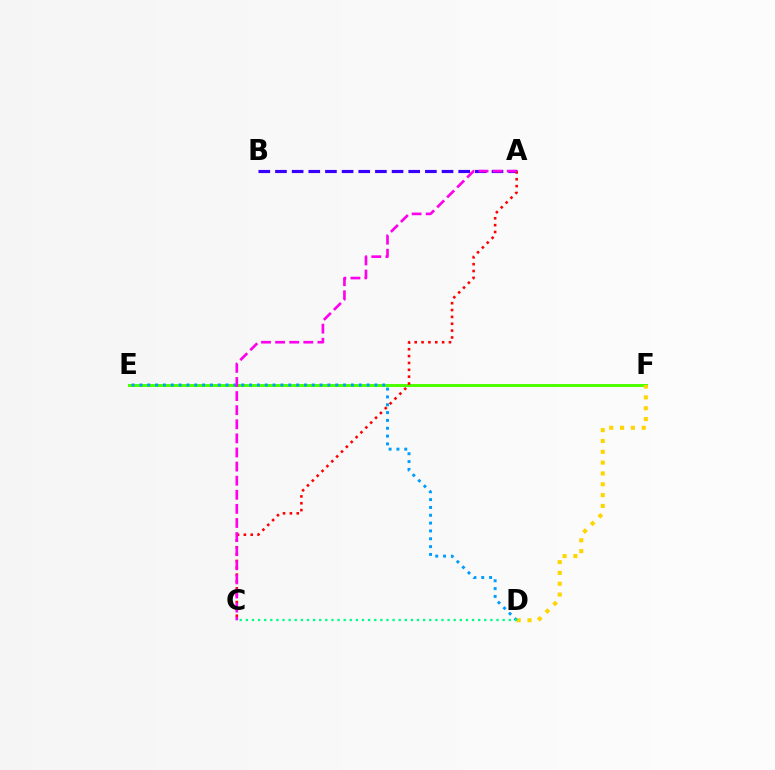{('E', 'F'): [{'color': '#4fff00', 'line_style': 'solid', 'thickness': 2.18}], ('A', 'B'): [{'color': '#3700ff', 'line_style': 'dashed', 'thickness': 2.26}], ('D', 'F'): [{'color': '#ffd500', 'line_style': 'dotted', 'thickness': 2.94}], ('A', 'C'): [{'color': '#ff0000', 'line_style': 'dotted', 'thickness': 1.86}, {'color': '#ff00ed', 'line_style': 'dashed', 'thickness': 1.92}], ('D', 'E'): [{'color': '#009eff', 'line_style': 'dotted', 'thickness': 2.13}], ('C', 'D'): [{'color': '#00ff86', 'line_style': 'dotted', 'thickness': 1.66}]}